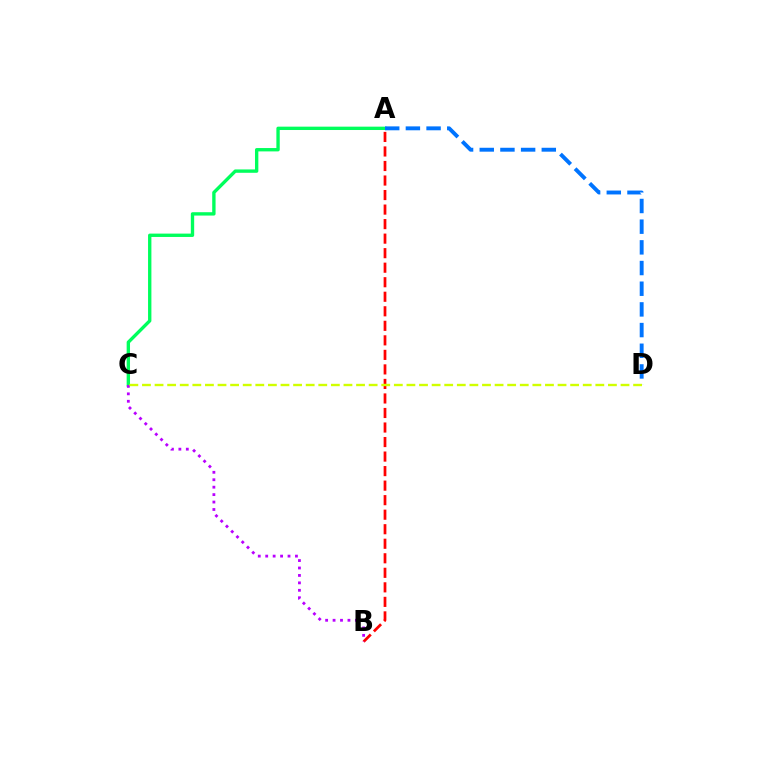{('A', 'C'): [{'color': '#00ff5c', 'line_style': 'solid', 'thickness': 2.41}], ('A', 'B'): [{'color': '#ff0000', 'line_style': 'dashed', 'thickness': 1.97}], ('B', 'C'): [{'color': '#b900ff', 'line_style': 'dotted', 'thickness': 2.02}], ('A', 'D'): [{'color': '#0074ff', 'line_style': 'dashed', 'thickness': 2.81}], ('C', 'D'): [{'color': '#d1ff00', 'line_style': 'dashed', 'thickness': 1.71}]}